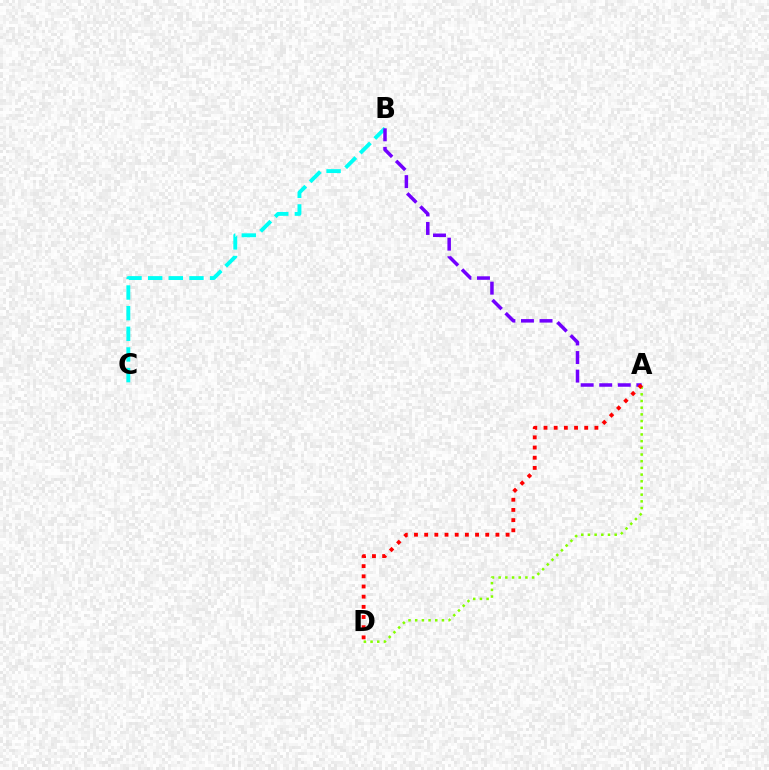{('A', 'D'): [{'color': '#84ff00', 'line_style': 'dotted', 'thickness': 1.82}, {'color': '#ff0000', 'line_style': 'dotted', 'thickness': 2.77}], ('B', 'C'): [{'color': '#00fff6', 'line_style': 'dashed', 'thickness': 2.8}], ('A', 'B'): [{'color': '#7200ff', 'line_style': 'dashed', 'thickness': 2.52}]}